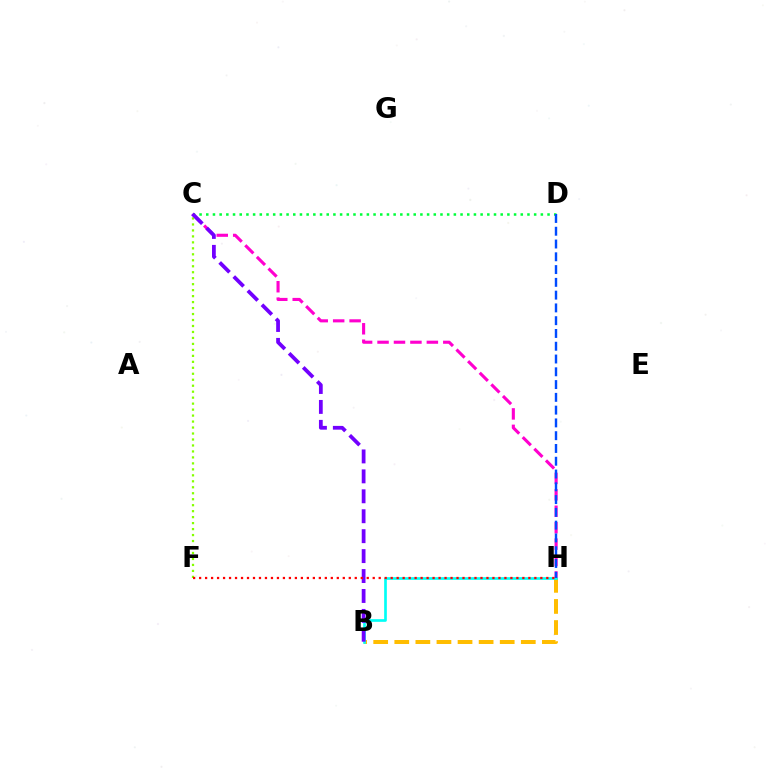{('B', 'H'): [{'color': '#ffbd00', 'line_style': 'dashed', 'thickness': 2.86}, {'color': '#00fff6', 'line_style': 'solid', 'thickness': 1.92}], ('C', 'F'): [{'color': '#84ff00', 'line_style': 'dotted', 'thickness': 1.62}], ('C', 'H'): [{'color': '#ff00cf', 'line_style': 'dashed', 'thickness': 2.23}], ('C', 'D'): [{'color': '#00ff39', 'line_style': 'dotted', 'thickness': 1.82}], ('D', 'H'): [{'color': '#004bff', 'line_style': 'dashed', 'thickness': 1.74}], ('B', 'C'): [{'color': '#7200ff', 'line_style': 'dashed', 'thickness': 2.71}], ('F', 'H'): [{'color': '#ff0000', 'line_style': 'dotted', 'thickness': 1.63}]}